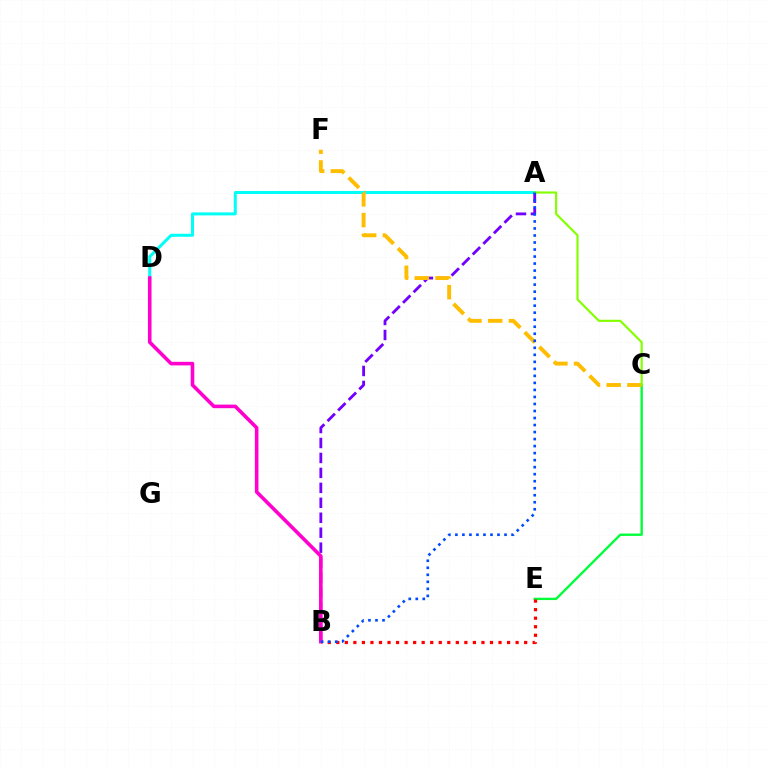{('C', 'E'): [{'color': '#00ff39', 'line_style': 'solid', 'thickness': 1.7}], ('A', 'D'): [{'color': '#00fff6', 'line_style': 'solid', 'thickness': 2.18}], ('B', 'E'): [{'color': '#ff0000', 'line_style': 'dotted', 'thickness': 2.32}], ('A', 'B'): [{'color': '#7200ff', 'line_style': 'dashed', 'thickness': 2.03}, {'color': '#004bff', 'line_style': 'dotted', 'thickness': 1.91}], ('C', 'F'): [{'color': '#ffbd00', 'line_style': 'dashed', 'thickness': 2.82}], ('B', 'D'): [{'color': '#ff00cf', 'line_style': 'solid', 'thickness': 2.59}], ('A', 'C'): [{'color': '#84ff00', 'line_style': 'solid', 'thickness': 1.55}]}